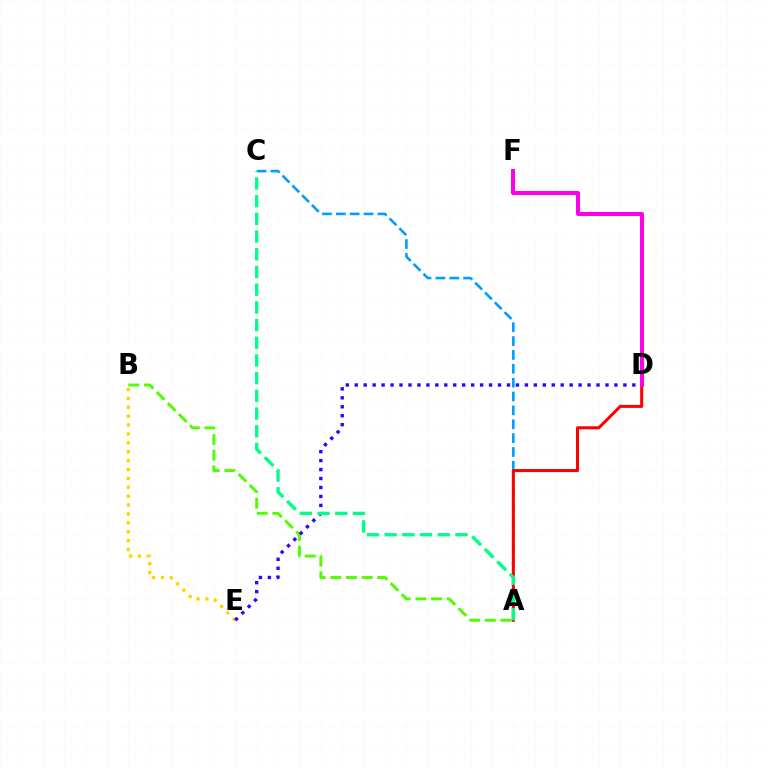{('A', 'B'): [{'color': '#4fff00', 'line_style': 'dashed', 'thickness': 2.13}], ('A', 'C'): [{'color': '#009eff', 'line_style': 'dashed', 'thickness': 1.88}, {'color': '#00ff86', 'line_style': 'dashed', 'thickness': 2.4}], ('B', 'E'): [{'color': '#ffd500', 'line_style': 'dotted', 'thickness': 2.41}], ('A', 'D'): [{'color': '#ff0000', 'line_style': 'solid', 'thickness': 2.18}], ('D', 'E'): [{'color': '#3700ff', 'line_style': 'dotted', 'thickness': 2.43}], ('D', 'F'): [{'color': '#ff00ed', 'line_style': 'solid', 'thickness': 2.88}]}